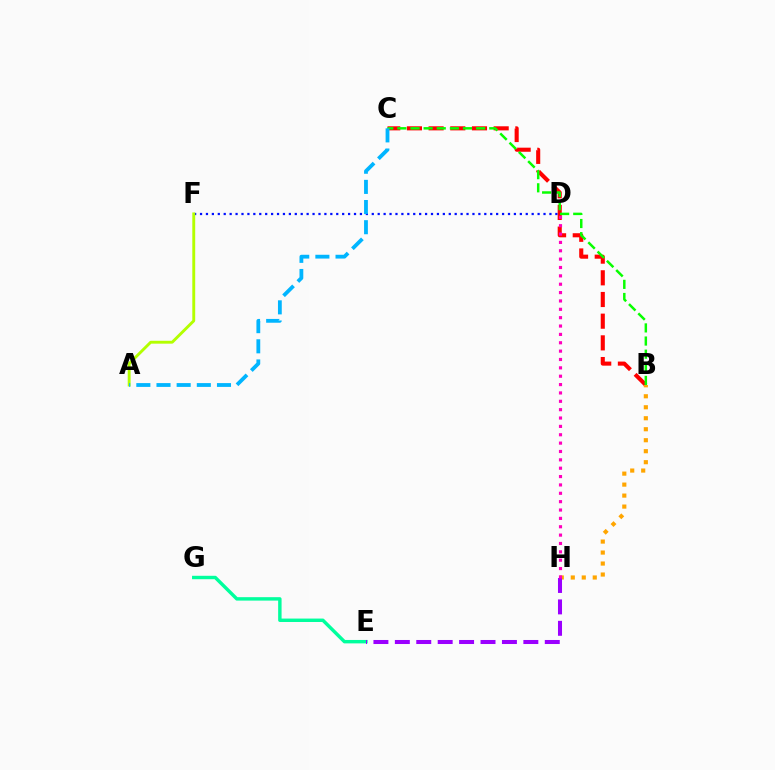{('B', 'C'): [{'color': '#ff0000', 'line_style': 'dashed', 'thickness': 2.95}, {'color': '#08ff00', 'line_style': 'dashed', 'thickness': 1.78}], ('E', 'G'): [{'color': '#00ff9d', 'line_style': 'solid', 'thickness': 2.46}], ('D', 'F'): [{'color': '#0010ff', 'line_style': 'dotted', 'thickness': 1.61}], ('B', 'H'): [{'color': '#ffa500', 'line_style': 'dotted', 'thickness': 2.99}], ('E', 'H'): [{'color': '#9b00ff', 'line_style': 'dashed', 'thickness': 2.91}], ('D', 'H'): [{'color': '#ff00bd', 'line_style': 'dotted', 'thickness': 2.27}], ('A', 'F'): [{'color': '#b3ff00', 'line_style': 'solid', 'thickness': 2.08}], ('A', 'C'): [{'color': '#00b5ff', 'line_style': 'dashed', 'thickness': 2.74}]}